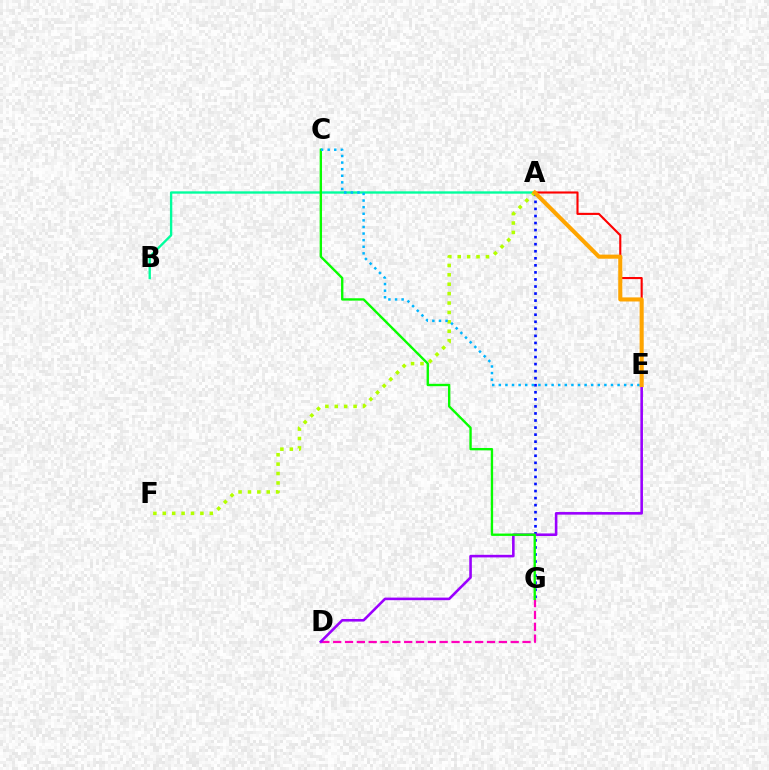{('D', 'G'): [{'color': '#ff00bd', 'line_style': 'dashed', 'thickness': 1.61}], ('A', 'G'): [{'color': '#0010ff', 'line_style': 'dotted', 'thickness': 1.92}], ('D', 'E'): [{'color': '#9b00ff', 'line_style': 'solid', 'thickness': 1.87}], ('A', 'E'): [{'color': '#ff0000', 'line_style': 'solid', 'thickness': 1.53}, {'color': '#ffa500', 'line_style': 'solid', 'thickness': 2.94}], ('A', 'B'): [{'color': '#00ff9d', 'line_style': 'solid', 'thickness': 1.69}], ('C', 'G'): [{'color': '#08ff00', 'line_style': 'solid', 'thickness': 1.7}], ('A', 'F'): [{'color': '#b3ff00', 'line_style': 'dotted', 'thickness': 2.55}], ('C', 'E'): [{'color': '#00b5ff', 'line_style': 'dotted', 'thickness': 1.79}]}